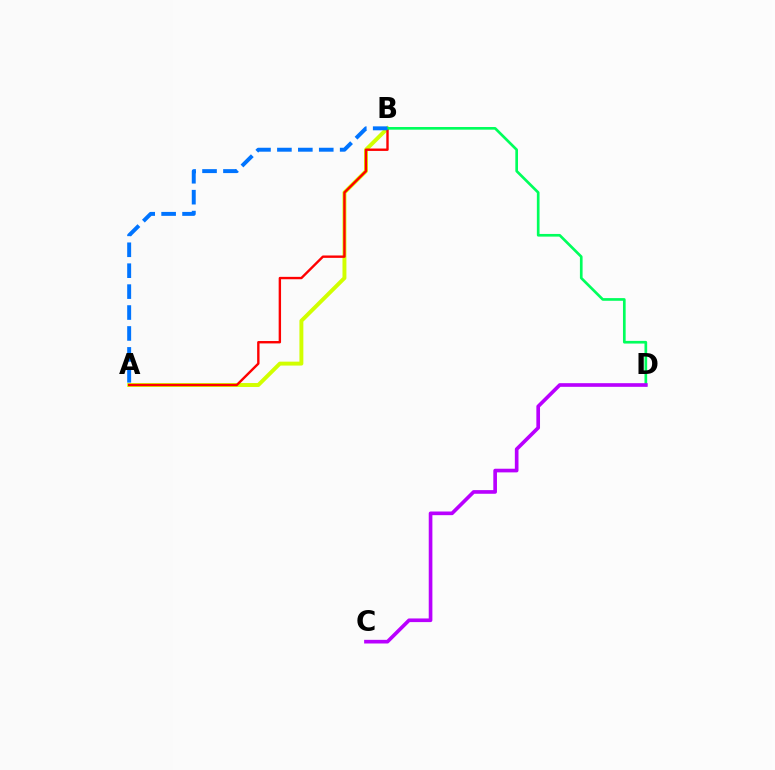{('A', 'B'): [{'color': '#d1ff00', 'line_style': 'solid', 'thickness': 2.83}, {'color': '#ff0000', 'line_style': 'solid', 'thickness': 1.72}, {'color': '#0074ff', 'line_style': 'dashed', 'thickness': 2.84}], ('B', 'D'): [{'color': '#00ff5c', 'line_style': 'solid', 'thickness': 1.92}], ('C', 'D'): [{'color': '#b900ff', 'line_style': 'solid', 'thickness': 2.63}]}